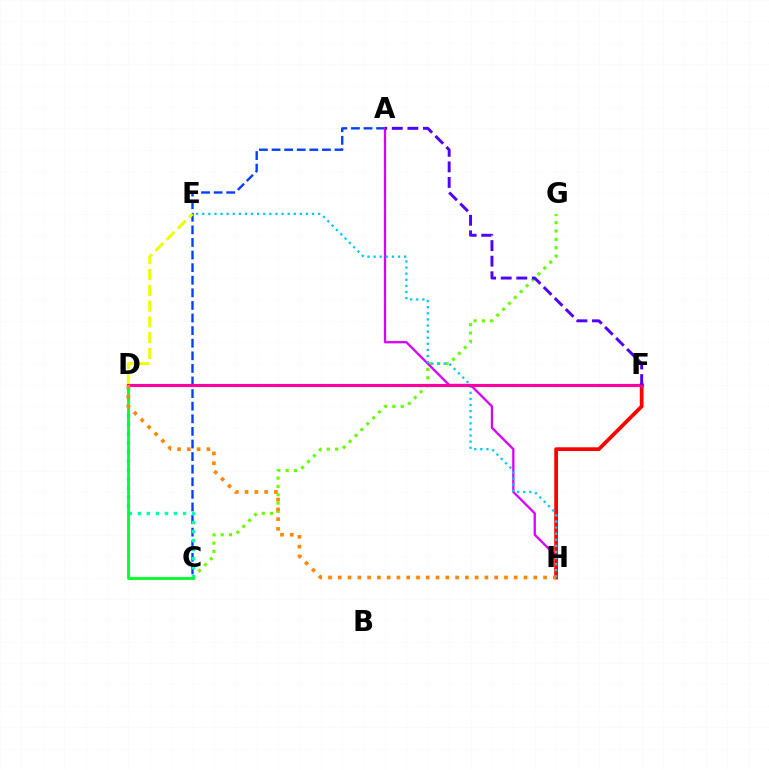{('C', 'G'): [{'color': '#66ff00', 'line_style': 'dotted', 'thickness': 2.26}], ('A', 'C'): [{'color': '#003fff', 'line_style': 'dashed', 'thickness': 1.71}], ('C', 'D'): [{'color': '#00ffaf', 'line_style': 'dotted', 'thickness': 2.46}, {'color': '#00ff27', 'line_style': 'solid', 'thickness': 2.03}], ('A', 'H'): [{'color': '#d600ff', 'line_style': 'solid', 'thickness': 1.64}], ('F', 'H'): [{'color': '#ff0000', 'line_style': 'solid', 'thickness': 2.7}], ('E', 'H'): [{'color': '#00c7ff', 'line_style': 'dotted', 'thickness': 1.66}], ('D', 'E'): [{'color': '#eeff00', 'line_style': 'dashed', 'thickness': 2.15}], ('D', 'F'): [{'color': '#ff00a0', 'line_style': 'solid', 'thickness': 2.26}], ('D', 'H'): [{'color': '#ff8800', 'line_style': 'dotted', 'thickness': 2.66}], ('A', 'F'): [{'color': '#4f00ff', 'line_style': 'dashed', 'thickness': 2.12}]}